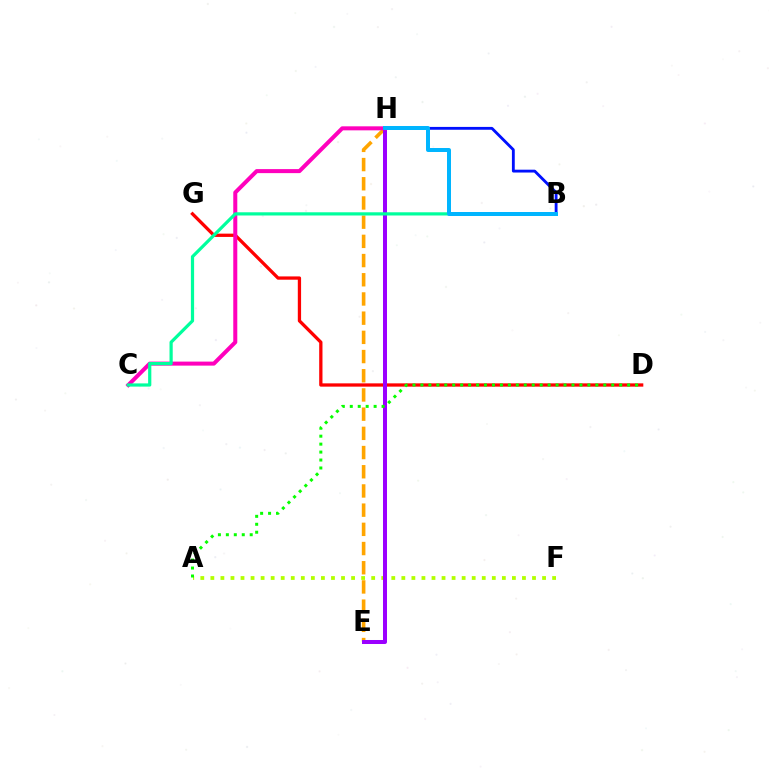{('E', 'H'): [{'color': '#ffa500', 'line_style': 'dashed', 'thickness': 2.61}, {'color': '#9b00ff', 'line_style': 'solid', 'thickness': 2.88}], ('D', 'G'): [{'color': '#ff0000', 'line_style': 'solid', 'thickness': 2.37}], ('A', 'F'): [{'color': '#b3ff00', 'line_style': 'dotted', 'thickness': 2.73}], ('A', 'D'): [{'color': '#08ff00', 'line_style': 'dotted', 'thickness': 2.16}], ('B', 'H'): [{'color': '#0010ff', 'line_style': 'solid', 'thickness': 2.04}, {'color': '#00b5ff', 'line_style': 'solid', 'thickness': 2.87}], ('C', 'H'): [{'color': '#ff00bd', 'line_style': 'solid', 'thickness': 2.89}], ('B', 'C'): [{'color': '#00ff9d', 'line_style': 'solid', 'thickness': 2.31}]}